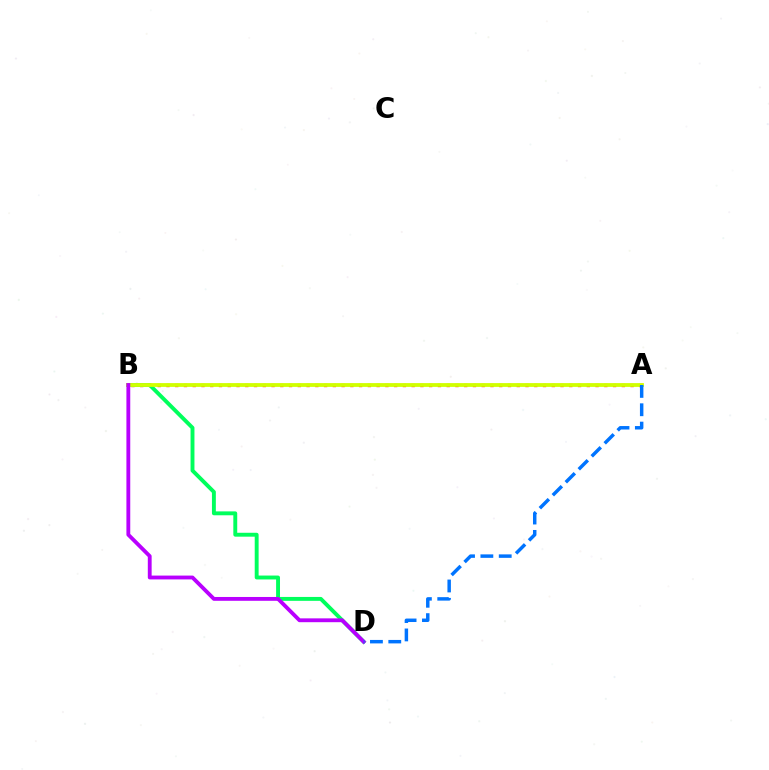{('A', 'B'): [{'color': '#ff0000', 'line_style': 'dotted', 'thickness': 2.38}, {'color': '#d1ff00', 'line_style': 'solid', 'thickness': 2.73}], ('B', 'D'): [{'color': '#00ff5c', 'line_style': 'solid', 'thickness': 2.81}, {'color': '#b900ff', 'line_style': 'solid', 'thickness': 2.76}], ('A', 'D'): [{'color': '#0074ff', 'line_style': 'dashed', 'thickness': 2.49}]}